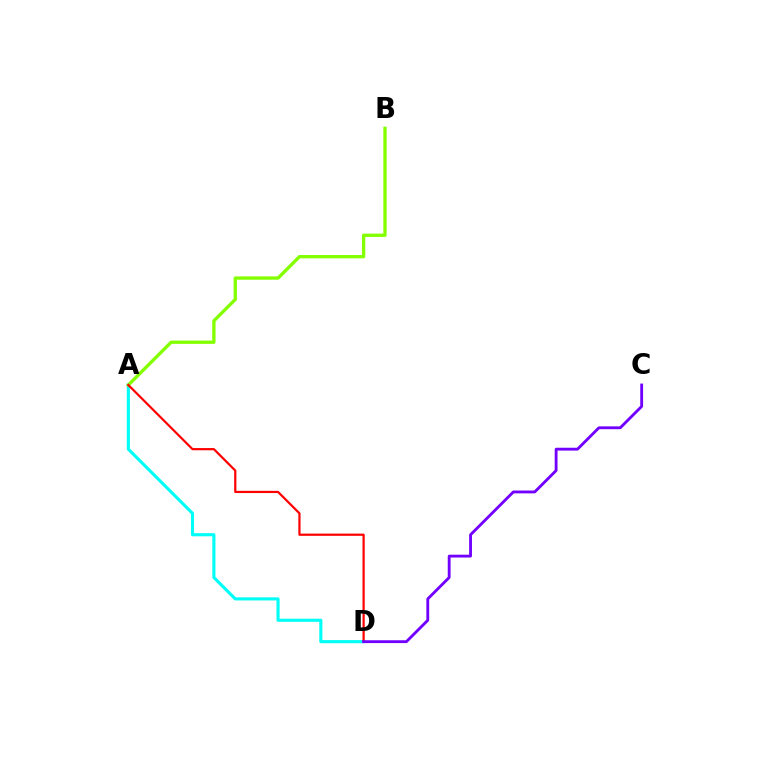{('A', 'D'): [{'color': '#00fff6', 'line_style': 'solid', 'thickness': 2.24}, {'color': '#ff0000', 'line_style': 'solid', 'thickness': 1.59}], ('A', 'B'): [{'color': '#84ff00', 'line_style': 'solid', 'thickness': 2.39}], ('C', 'D'): [{'color': '#7200ff', 'line_style': 'solid', 'thickness': 2.05}]}